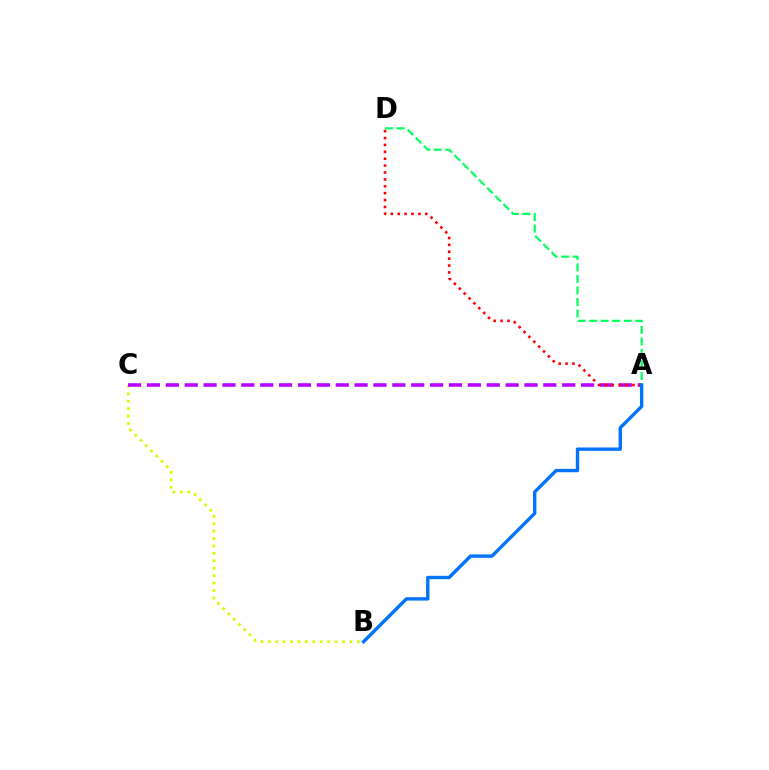{('B', 'C'): [{'color': '#d1ff00', 'line_style': 'dotted', 'thickness': 2.01}], ('A', 'C'): [{'color': '#b900ff', 'line_style': 'dashed', 'thickness': 2.56}], ('A', 'D'): [{'color': '#ff0000', 'line_style': 'dotted', 'thickness': 1.87}, {'color': '#00ff5c', 'line_style': 'dashed', 'thickness': 1.56}], ('A', 'B'): [{'color': '#0074ff', 'line_style': 'solid', 'thickness': 2.43}]}